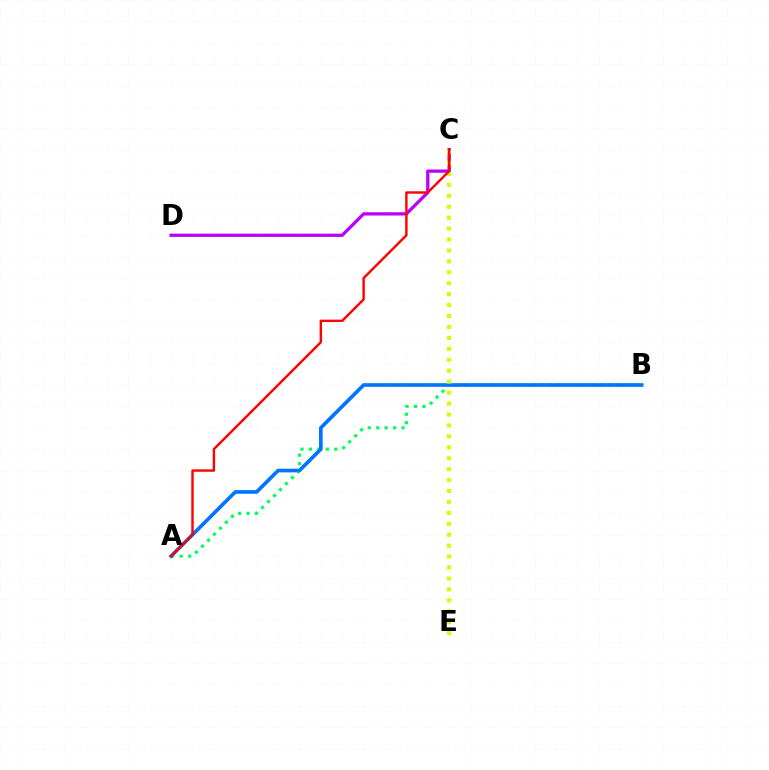{('A', 'B'): [{'color': '#00ff5c', 'line_style': 'dotted', 'thickness': 2.3}, {'color': '#0074ff', 'line_style': 'solid', 'thickness': 2.62}], ('C', 'D'): [{'color': '#b900ff', 'line_style': 'solid', 'thickness': 2.36}], ('C', 'E'): [{'color': '#d1ff00', 'line_style': 'dotted', 'thickness': 2.97}], ('A', 'C'): [{'color': '#ff0000', 'line_style': 'solid', 'thickness': 1.73}]}